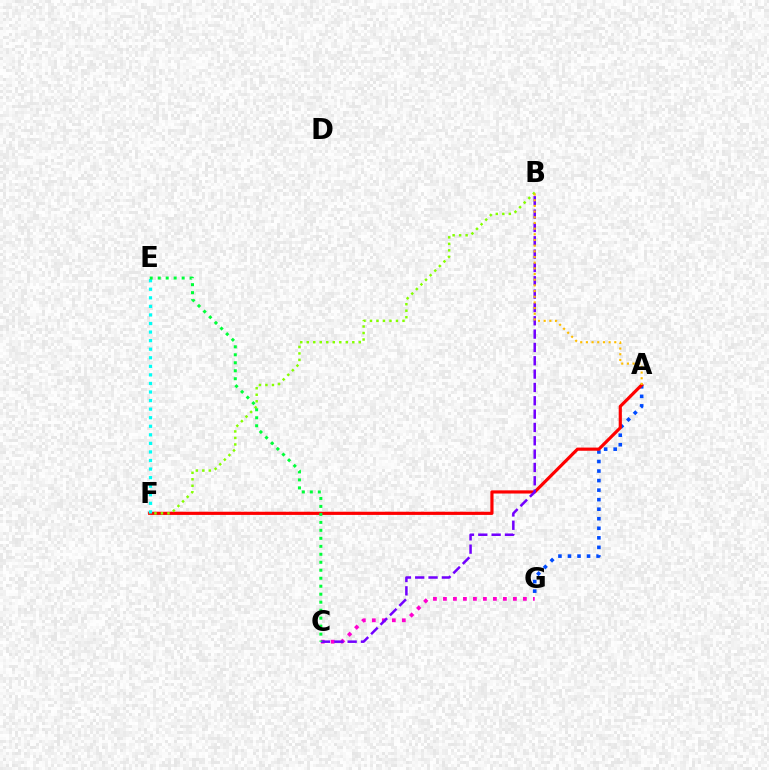{('A', 'G'): [{'color': '#004bff', 'line_style': 'dotted', 'thickness': 2.59}], ('A', 'F'): [{'color': '#ff0000', 'line_style': 'solid', 'thickness': 2.28}], ('C', 'G'): [{'color': '#ff00cf', 'line_style': 'dotted', 'thickness': 2.72}], ('B', 'C'): [{'color': '#7200ff', 'line_style': 'dashed', 'thickness': 1.81}], ('B', 'F'): [{'color': '#84ff00', 'line_style': 'dotted', 'thickness': 1.77}], ('E', 'F'): [{'color': '#00fff6', 'line_style': 'dotted', 'thickness': 2.33}], ('C', 'E'): [{'color': '#00ff39', 'line_style': 'dotted', 'thickness': 2.17}], ('A', 'B'): [{'color': '#ffbd00', 'line_style': 'dotted', 'thickness': 1.54}]}